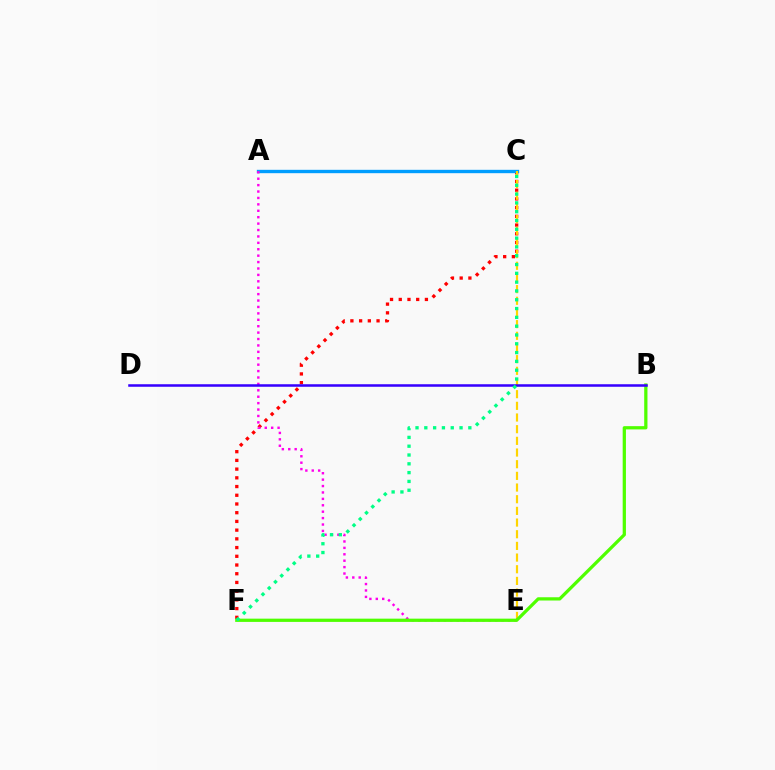{('C', 'F'): [{'color': '#ff0000', 'line_style': 'dotted', 'thickness': 2.37}, {'color': '#00ff86', 'line_style': 'dotted', 'thickness': 2.39}], ('A', 'C'): [{'color': '#009eff', 'line_style': 'solid', 'thickness': 2.42}], ('A', 'E'): [{'color': '#ff00ed', 'line_style': 'dotted', 'thickness': 1.74}], ('C', 'E'): [{'color': '#ffd500', 'line_style': 'dashed', 'thickness': 1.59}], ('B', 'F'): [{'color': '#4fff00', 'line_style': 'solid', 'thickness': 2.34}], ('B', 'D'): [{'color': '#3700ff', 'line_style': 'solid', 'thickness': 1.82}]}